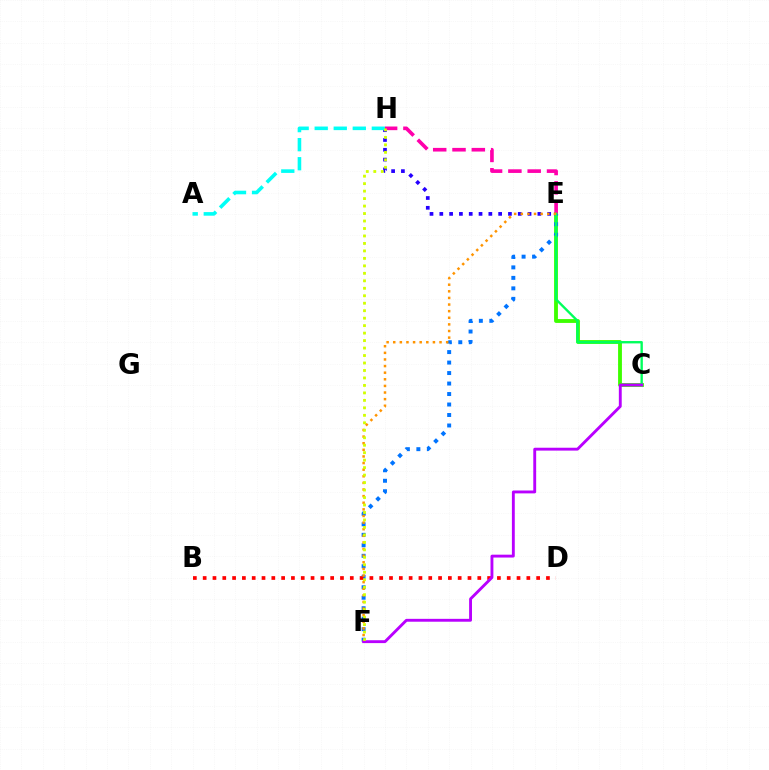{('C', 'E'): [{'color': '#3dff00', 'line_style': 'solid', 'thickness': 2.76}, {'color': '#00ff5c', 'line_style': 'solid', 'thickness': 1.71}], ('E', 'H'): [{'color': '#2500ff', 'line_style': 'dotted', 'thickness': 2.66}, {'color': '#ff00ac', 'line_style': 'dashed', 'thickness': 2.62}], ('E', 'F'): [{'color': '#0074ff', 'line_style': 'dotted', 'thickness': 2.85}, {'color': '#ff9400', 'line_style': 'dotted', 'thickness': 1.8}], ('B', 'D'): [{'color': '#ff0000', 'line_style': 'dotted', 'thickness': 2.66}], ('A', 'H'): [{'color': '#00fff6', 'line_style': 'dashed', 'thickness': 2.59}], ('C', 'F'): [{'color': '#b900ff', 'line_style': 'solid', 'thickness': 2.07}], ('F', 'H'): [{'color': '#d1ff00', 'line_style': 'dotted', 'thickness': 2.03}]}